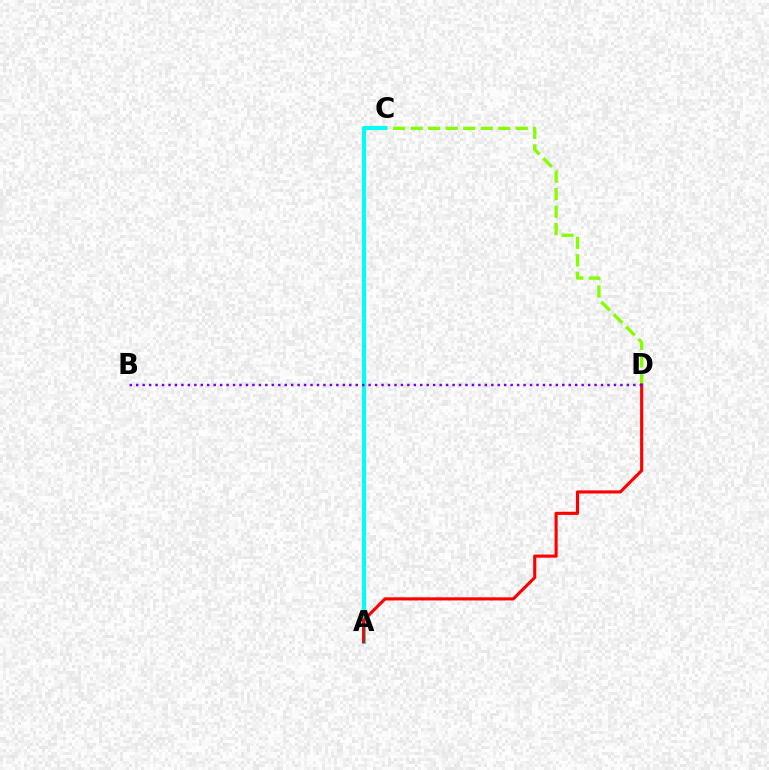{('C', 'D'): [{'color': '#84ff00', 'line_style': 'dashed', 'thickness': 2.38}], ('A', 'C'): [{'color': '#00fff6', 'line_style': 'solid', 'thickness': 2.92}], ('A', 'D'): [{'color': '#ff0000', 'line_style': 'solid', 'thickness': 2.24}], ('B', 'D'): [{'color': '#7200ff', 'line_style': 'dotted', 'thickness': 1.75}]}